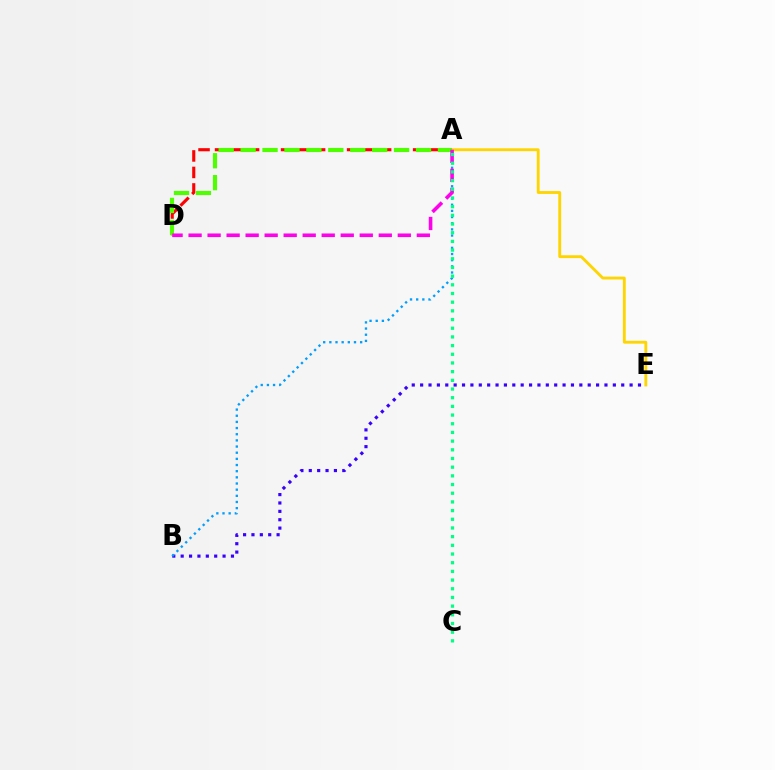{('B', 'E'): [{'color': '#3700ff', 'line_style': 'dotted', 'thickness': 2.28}], ('A', 'D'): [{'color': '#ff0000', 'line_style': 'dashed', 'thickness': 2.24}, {'color': '#4fff00', 'line_style': 'dashed', 'thickness': 2.98}, {'color': '#ff00ed', 'line_style': 'dashed', 'thickness': 2.58}], ('A', 'B'): [{'color': '#009eff', 'line_style': 'dotted', 'thickness': 1.67}], ('A', 'E'): [{'color': '#ffd500', 'line_style': 'solid', 'thickness': 2.05}], ('A', 'C'): [{'color': '#00ff86', 'line_style': 'dotted', 'thickness': 2.36}]}